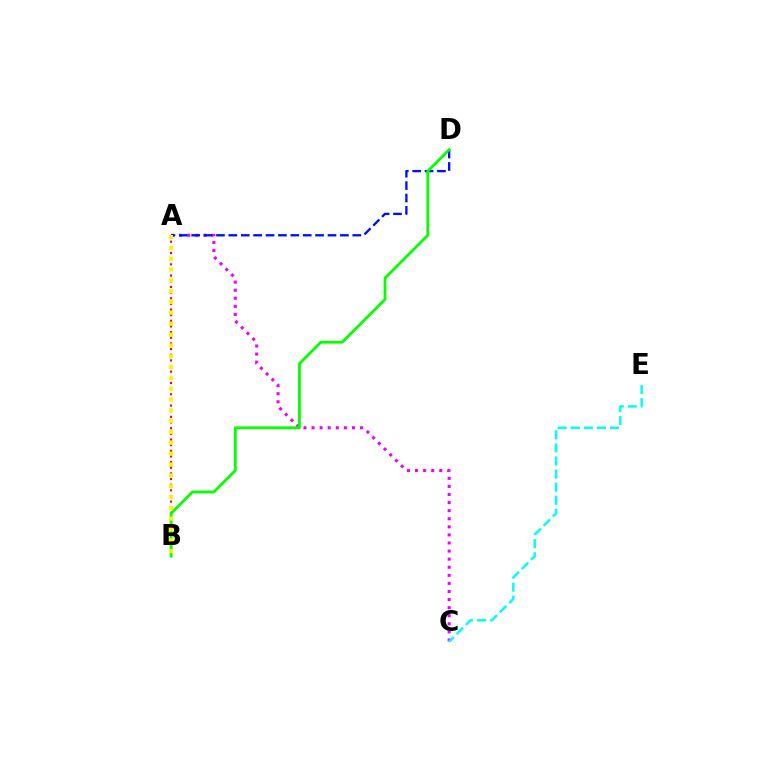{('A', 'C'): [{'color': '#ee00ff', 'line_style': 'dotted', 'thickness': 2.2}], ('C', 'E'): [{'color': '#00fff6', 'line_style': 'dashed', 'thickness': 1.78}], ('A', 'B'): [{'color': '#ff0000', 'line_style': 'dotted', 'thickness': 1.54}, {'color': '#fcf500', 'line_style': 'dotted', 'thickness': 2.94}], ('A', 'D'): [{'color': '#0010ff', 'line_style': 'dashed', 'thickness': 1.68}], ('B', 'D'): [{'color': '#08ff00', 'line_style': 'solid', 'thickness': 2.03}]}